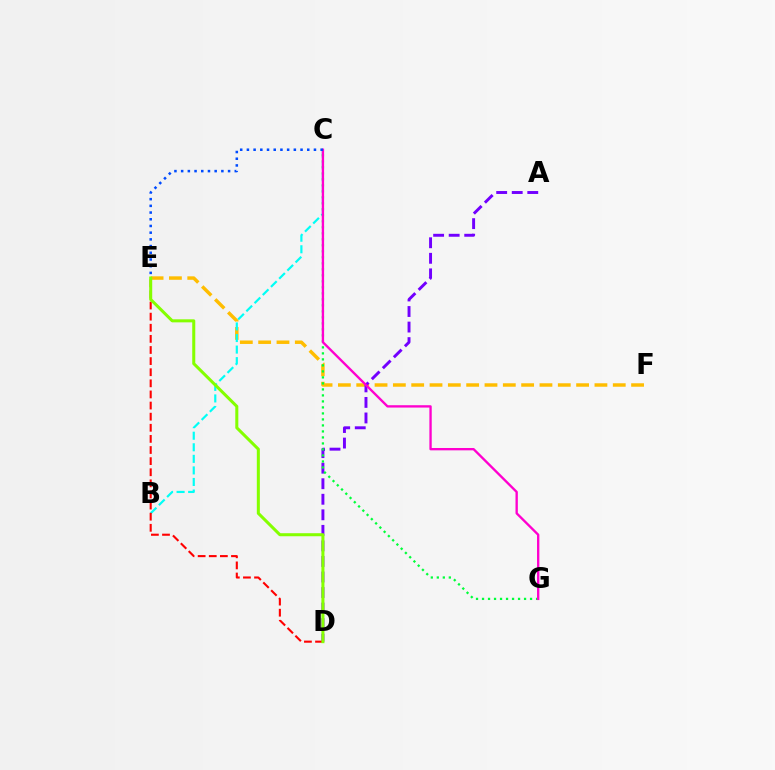{('E', 'F'): [{'color': '#ffbd00', 'line_style': 'dashed', 'thickness': 2.49}], ('B', 'C'): [{'color': '#00fff6', 'line_style': 'dashed', 'thickness': 1.57}], ('A', 'D'): [{'color': '#7200ff', 'line_style': 'dashed', 'thickness': 2.11}], ('D', 'E'): [{'color': '#ff0000', 'line_style': 'dashed', 'thickness': 1.51}, {'color': '#84ff00', 'line_style': 'solid', 'thickness': 2.19}], ('C', 'G'): [{'color': '#00ff39', 'line_style': 'dotted', 'thickness': 1.63}, {'color': '#ff00cf', 'line_style': 'solid', 'thickness': 1.69}], ('C', 'E'): [{'color': '#004bff', 'line_style': 'dotted', 'thickness': 1.82}]}